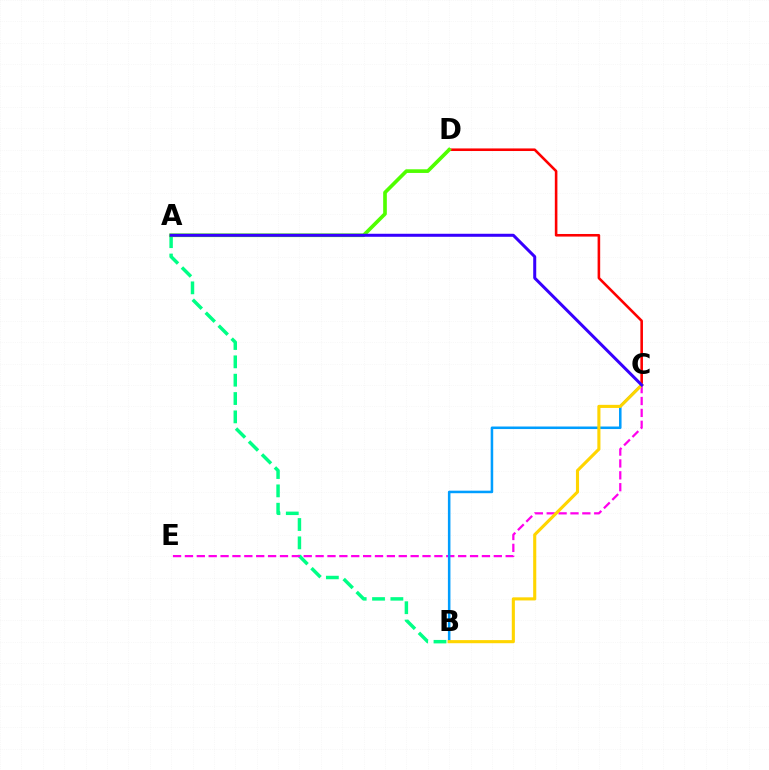{('C', 'D'): [{'color': '#ff0000', 'line_style': 'solid', 'thickness': 1.86}], ('A', 'B'): [{'color': '#00ff86', 'line_style': 'dashed', 'thickness': 2.49}], ('C', 'E'): [{'color': '#ff00ed', 'line_style': 'dashed', 'thickness': 1.61}], ('A', 'D'): [{'color': '#4fff00', 'line_style': 'solid', 'thickness': 2.63}], ('B', 'C'): [{'color': '#009eff', 'line_style': 'solid', 'thickness': 1.83}, {'color': '#ffd500', 'line_style': 'solid', 'thickness': 2.24}], ('A', 'C'): [{'color': '#3700ff', 'line_style': 'solid', 'thickness': 2.17}]}